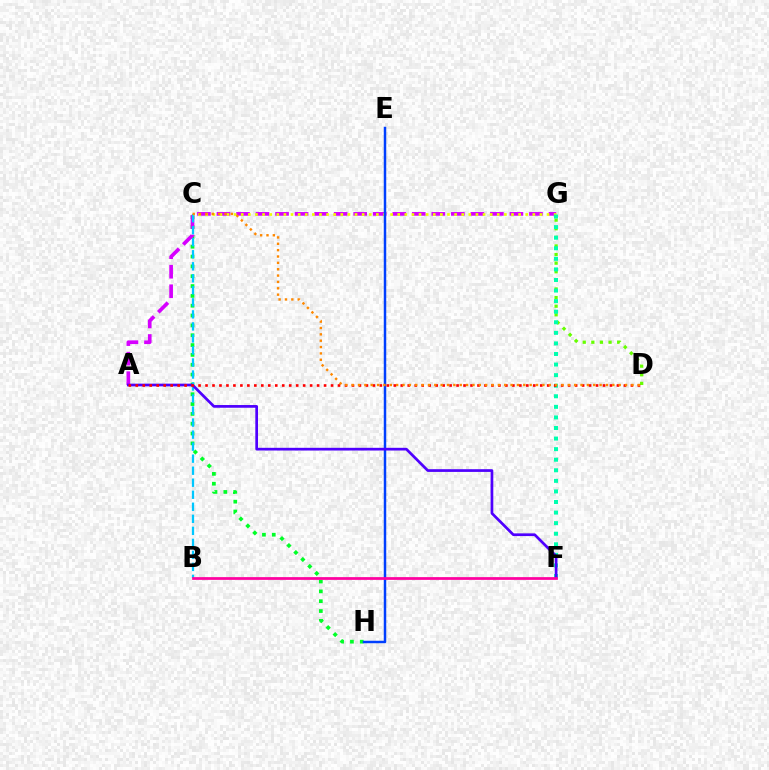{('D', 'G'): [{'color': '#66ff00', 'line_style': 'dotted', 'thickness': 2.34}], ('C', 'H'): [{'color': '#00ff27', 'line_style': 'dotted', 'thickness': 2.67}], ('A', 'G'): [{'color': '#d600ff', 'line_style': 'dashed', 'thickness': 2.65}], ('B', 'C'): [{'color': '#00c7ff', 'line_style': 'dashed', 'thickness': 1.63}], ('C', 'G'): [{'color': '#eeff00', 'line_style': 'dotted', 'thickness': 1.93}], ('F', 'G'): [{'color': '#00ffaf', 'line_style': 'dotted', 'thickness': 2.87}], ('E', 'H'): [{'color': '#003fff', 'line_style': 'solid', 'thickness': 1.78}], ('A', 'F'): [{'color': '#4f00ff', 'line_style': 'solid', 'thickness': 1.95}], ('A', 'D'): [{'color': '#ff0000', 'line_style': 'dotted', 'thickness': 1.89}], ('C', 'D'): [{'color': '#ff8800', 'line_style': 'dotted', 'thickness': 1.73}], ('B', 'F'): [{'color': '#ff00a0', 'line_style': 'solid', 'thickness': 1.98}]}